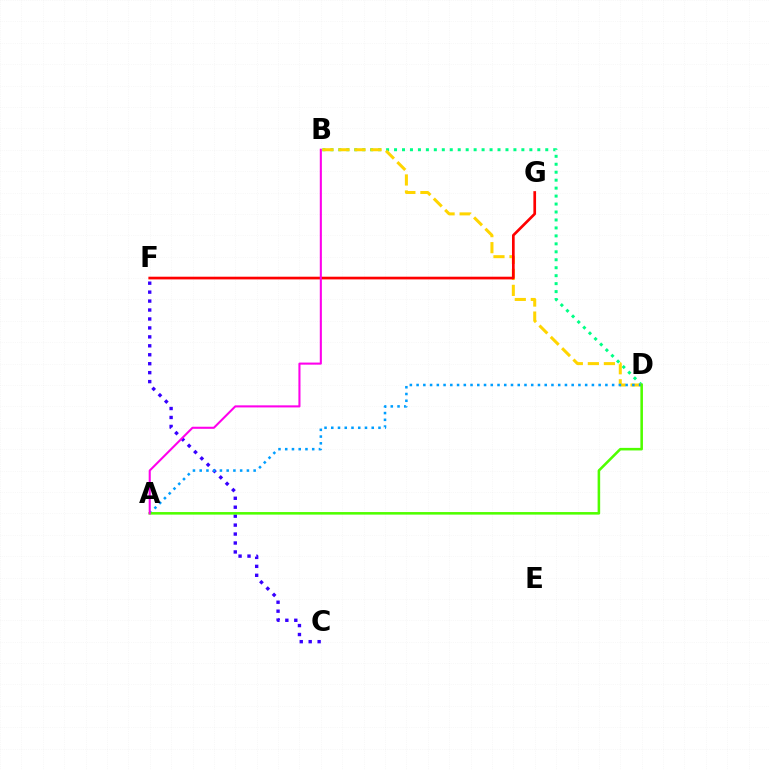{('B', 'D'): [{'color': '#00ff86', 'line_style': 'dotted', 'thickness': 2.16}, {'color': '#ffd500', 'line_style': 'dashed', 'thickness': 2.18}], ('C', 'F'): [{'color': '#3700ff', 'line_style': 'dotted', 'thickness': 2.43}], ('A', 'D'): [{'color': '#009eff', 'line_style': 'dotted', 'thickness': 1.83}, {'color': '#4fff00', 'line_style': 'solid', 'thickness': 1.84}], ('F', 'G'): [{'color': '#ff0000', 'line_style': 'solid', 'thickness': 1.94}], ('A', 'B'): [{'color': '#ff00ed', 'line_style': 'solid', 'thickness': 1.5}]}